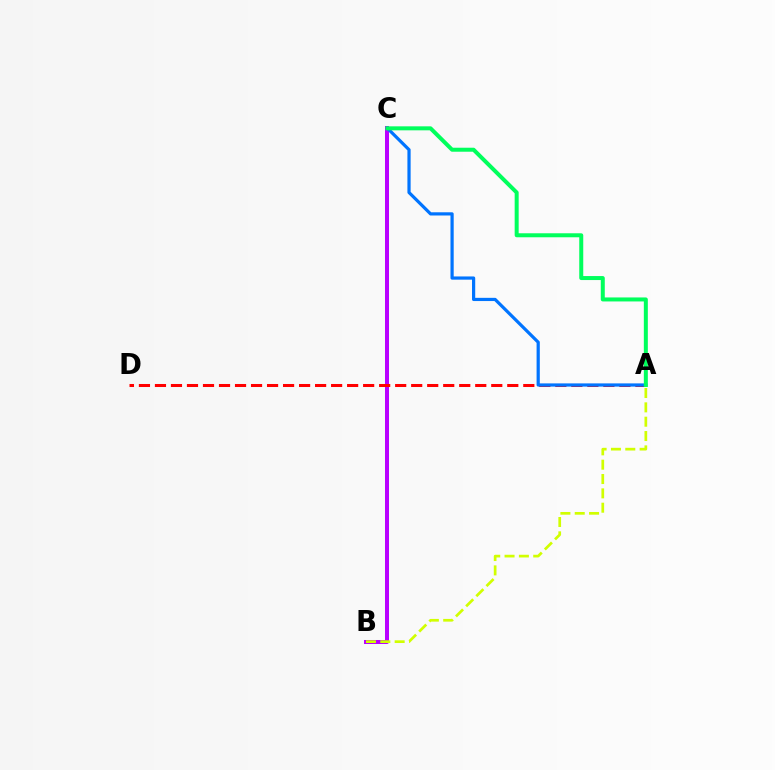{('B', 'C'): [{'color': '#b900ff', 'line_style': 'solid', 'thickness': 2.88}], ('A', 'B'): [{'color': '#d1ff00', 'line_style': 'dashed', 'thickness': 1.95}], ('A', 'D'): [{'color': '#ff0000', 'line_style': 'dashed', 'thickness': 2.18}], ('A', 'C'): [{'color': '#0074ff', 'line_style': 'solid', 'thickness': 2.31}, {'color': '#00ff5c', 'line_style': 'solid', 'thickness': 2.88}]}